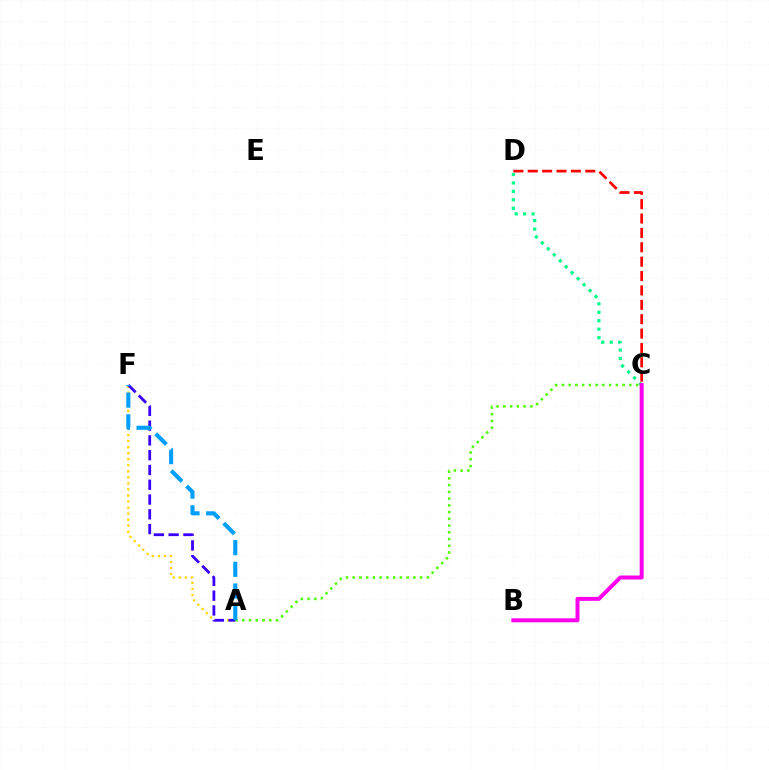{('A', 'F'): [{'color': '#ffd500', 'line_style': 'dotted', 'thickness': 1.64}, {'color': '#3700ff', 'line_style': 'dashed', 'thickness': 2.01}, {'color': '#009eff', 'line_style': 'dashed', 'thickness': 2.95}], ('A', 'C'): [{'color': '#4fff00', 'line_style': 'dotted', 'thickness': 1.83}], ('C', 'D'): [{'color': '#ff0000', 'line_style': 'dashed', 'thickness': 1.95}, {'color': '#00ff86', 'line_style': 'dotted', 'thickness': 2.29}], ('B', 'C'): [{'color': '#ff00ed', 'line_style': 'solid', 'thickness': 2.86}]}